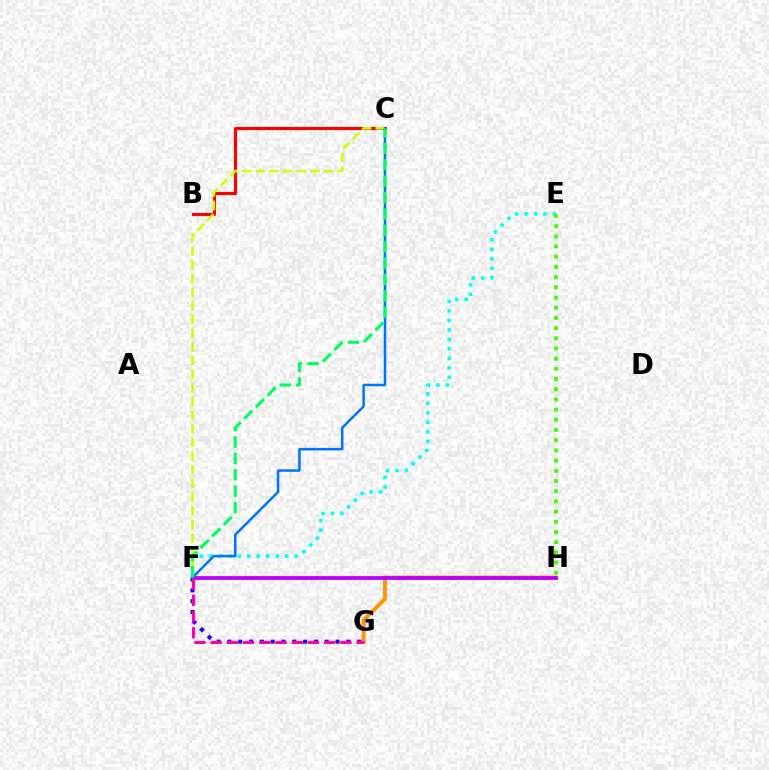{('E', 'F'): [{'color': '#00fff6', 'line_style': 'dotted', 'thickness': 2.58}], ('G', 'H'): [{'color': '#ff9400', 'line_style': 'solid', 'thickness': 2.82}], ('F', 'G'): [{'color': '#2500ff', 'line_style': 'dotted', 'thickness': 2.94}, {'color': '#ff00ac', 'line_style': 'dashed', 'thickness': 2.2}], ('F', 'H'): [{'color': '#b900ff', 'line_style': 'solid', 'thickness': 2.71}], ('B', 'C'): [{'color': '#ff0000', 'line_style': 'solid', 'thickness': 2.26}], ('C', 'F'): [{'color': '#d1ff00', 'line_style': 'dashed', 'thickness': 1.85}, {'color': '#0074ff', 'line_style': 'solid', 'thickness': 1.81}, {'color': '#00ff5c', 'line_style': 'dashed', 'thickness': 2.23}], ('E', 'H'): [{'color': '#3dff00', 'line_style': 'dotted', 'thickness': 2.77}]}